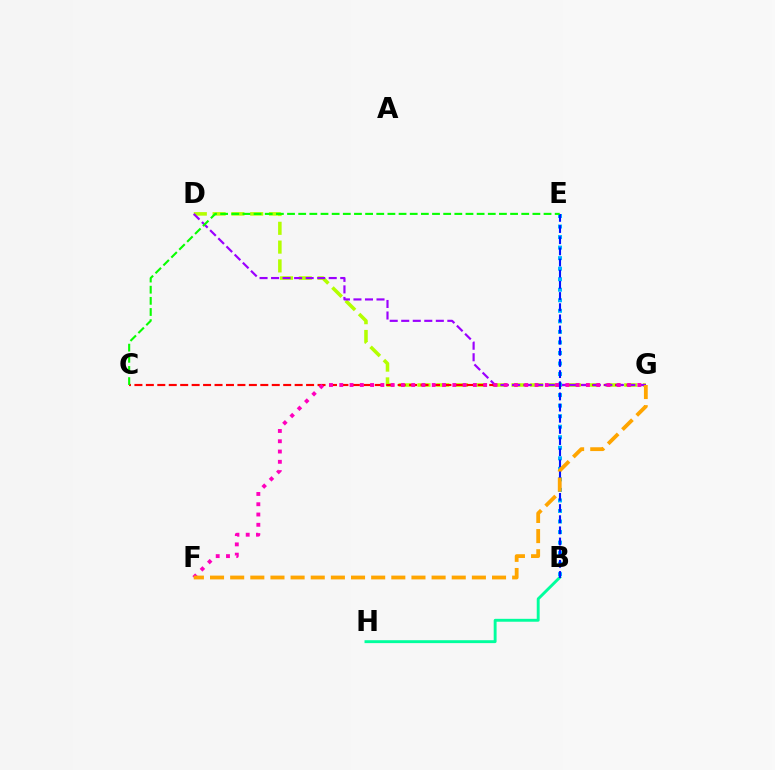{('B', 'H'): [{'color': '#00ff9d', 'line_style': 'solid', 'thickness': 2.09}], ('D', 'G'): [{'color': '#b3ff00', 'line_style': 'dashed', 'thickness': 2.55}, {'color': '#9b00ff', 'line_style': 'dashed', 'thickness': 1.57}], ('C', 'G'): [{'color': '#ff0000', 'line_style': 'dashed', 'thickness': 1.55}], ('B', 'E'): [{'color': '#00b5ff', 'line_style': 'dotted', 'thickness': 2.86}, {'color': '#0010ff', 'line_style': 'dashed', 'thickness': 1.52}], ('F', 'G'): [{'color': '#ff00bd', 'line_style': 'dotted', 'thickness': 2.79}, {'color': '#ffa500', 'line_style': 'dashed', 'thickness': 2.74}], ('C', 'E'): [{'color': '#08ff00', 'line_style': 'dashed', 'thickness': 1.52}]}